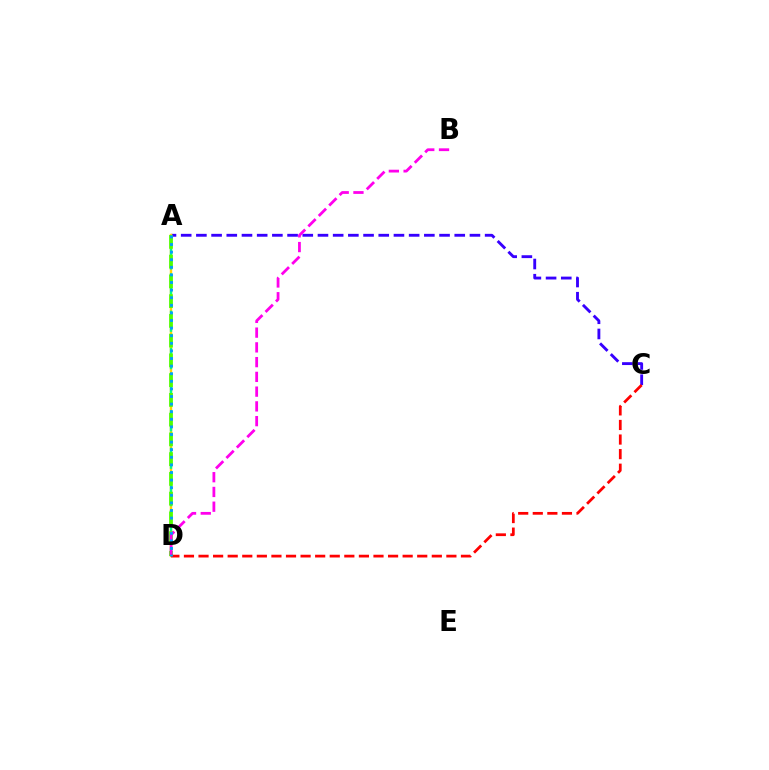{('A', 'C'): [{'color': '#3700ff', 'line_style': 'dashed', 'thickness': 2.06}], ('A', 'D'): [{'color': '#ffd500', 'line_style': 'solid', 'thickness': 1.75}, {'color': '#00ff86', 'line_style': 'dashed', 'thickness': 1.69}, {'color': '#4fff00', 'line_style': 'dashed', 'thickness': 2.68}, {'color': '#009eff', 'line_style': 'dotted', 'thickness': 2.06}], ('B', 'D'): [{'color': '#ff00ed', 'line_style': 'dashed', 'thickness': 2.0}], ('C', 'D'): [{'color': '#ff0000', 'line_style': 'dashed', 'thickness': 1.98}]}